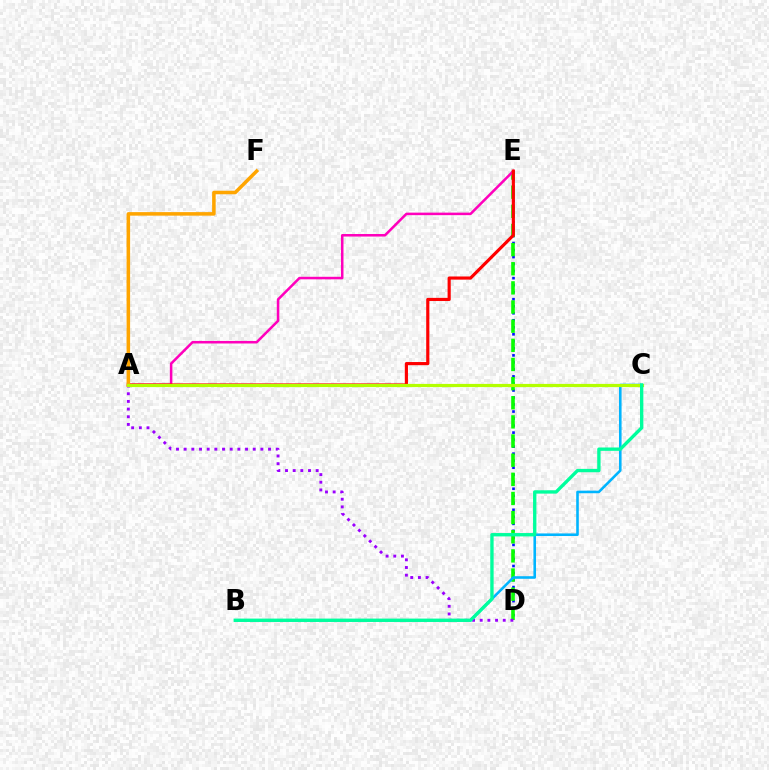{('D', 'E'): [{'color': '#0010ff', 'line_style': 'dotted', 'thickness': 1.91}, {'color': '#08ff00', 'line_style': 'dashed', 'thickness': 2.6}], ('A', 'D'): [{'color': '#9b00ff', 'line_style': 'dotted', 'thickness': 2.08}], ('A', 'E'): [{'color': '#ff00bd', 'line_style': 'solid', 'thickness': 1.82}, {'color': '#ff0000', 'line_style': 'solid', 'thickness': 2.27}], ('A', 'F'): [{'color': '#ffa500', 'line_style': 'solid', 'thickness': 2.54}], ('B', 'C'): [{'color': '#00b5ff', 'line_style': 'solid', 'thickness': 1.87}, {'color': '#00ff9d', 'line_style': 'solid', 'thickness': 2.41}], ('A', 'C'): [{'color': '#b3ff00', 'line_style': 'solid', 'thickness': 2.3}]}